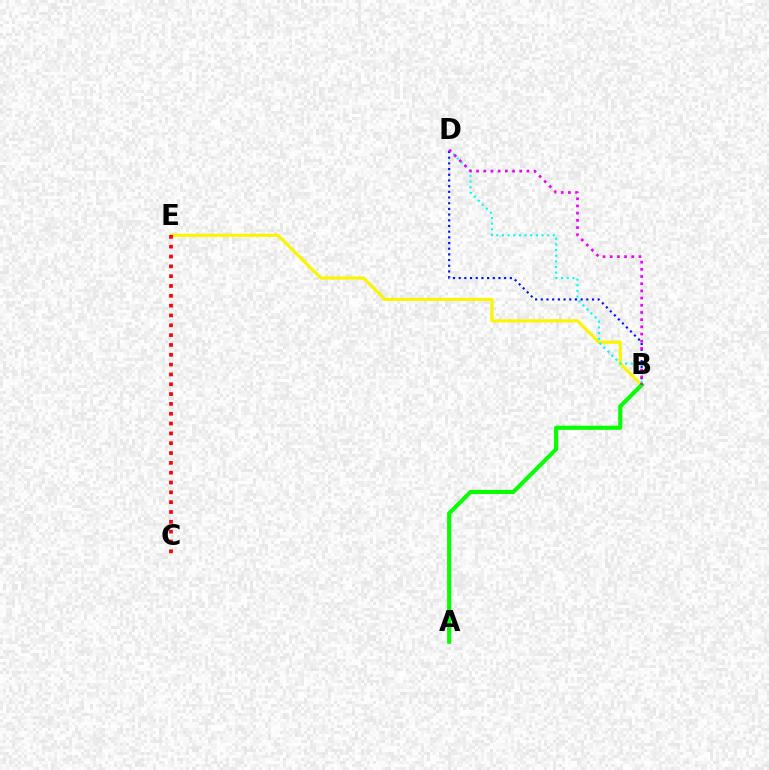{('B', 'E'): [{'color': '#fcf500', 'line_style': 'solid', 'thickness': 2.29}], ('B', 'D'): [{'color': '#0010ff', 'line_style': 'dotted', 'thickness': 1.55}, {'color': '#00fff6', 'line_style': 'dotted', 'thickness': 1.54}, {'color': '#ee00ff', 'line_style': 'dotted', 'thickness': 1.95}], ('C', 'E'): [{'color': '#ff0000', 'line_style': 'dotted', 'thickness': 2.67}], ('A', 'B'): [{'color': '#08ff00', 'line_style': 'solid', 'thickness': 2.98}]}